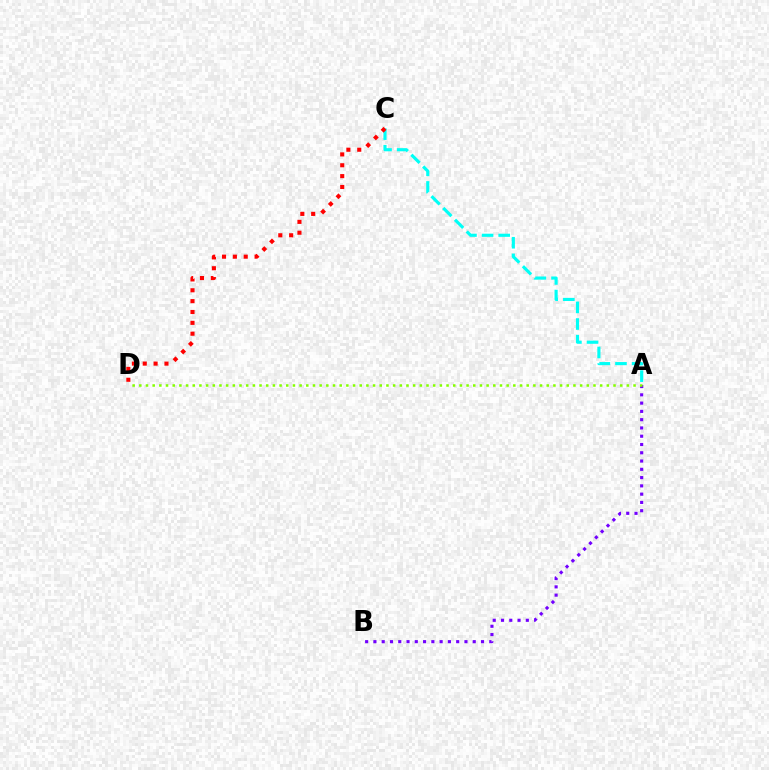{('A', 'B'): [{'color': '#7200ff', 'line_style': 'dotted', 'thickness': 2.25}], ('A', 'D'): [{'color': '#84ff00', 'line_style': 'dotted', 'thickness': 1.81}], ('A', 'C'): [{'color': '#00fff6', 'line_style': 'dashed', 'thickness': 2.26}], ('C', 'D'): [{'color': '#ff0000', 'line_style': 'dotted', 'thickness': 2.95}]}